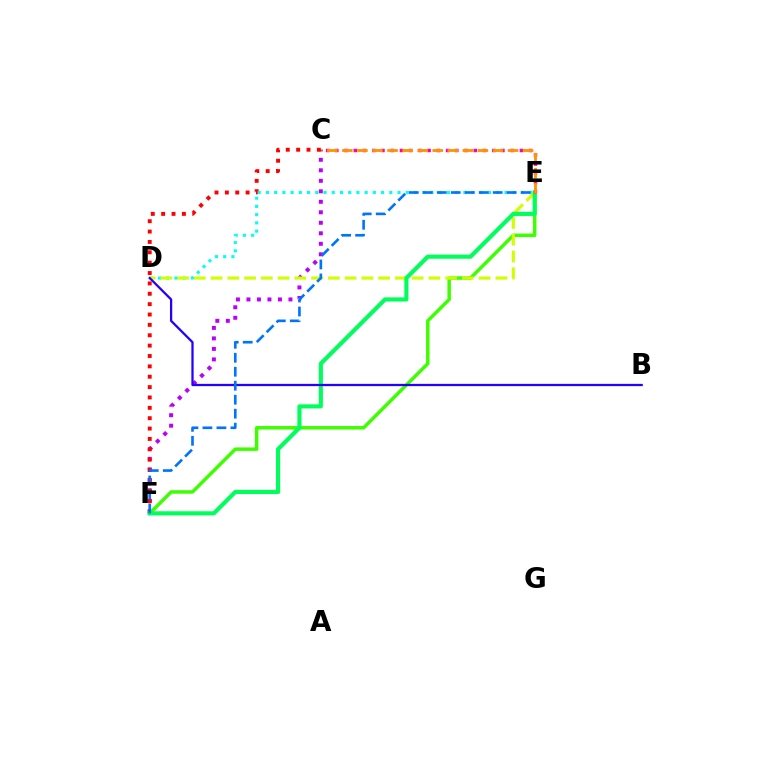{('C', 'F'): [{'color': '#b900ff', 'line_style': 'dotted', 'thickness': 2.85}, {'color': '#ff0000', 'line_style': 'dotted', 'thickness': 2.82}], ('E', 'F'): [{'color': '#3dff00', 'line_style': 'solid', 'thickness': 2.5}, {'color': '#00ff5c', 'line_style': 'solid', 'thickness': 2.98}, {'color': '#0074ff', 'line_style': 'dashed', 'thickness': 1.9}], ('D', 'E'): [{'color': '#00fff6', 'line_style': 'dotted', 'thickness': 2.23}, {'color': '#d1ff00', 'line_style': 'dashed', 'thickness': 2.28}], ('B', 'D'): [{'color': '#2500ff', 'line_style': 'solid', 'thickness': 1.63}], ('C', 'E'): [{'color': '#ff00ac', 'line_style': 'dotted', 'thickness': 2.51}, {'color': '#ff9400', 'line_style': 'dashed', 'thickness': 2.05}]}